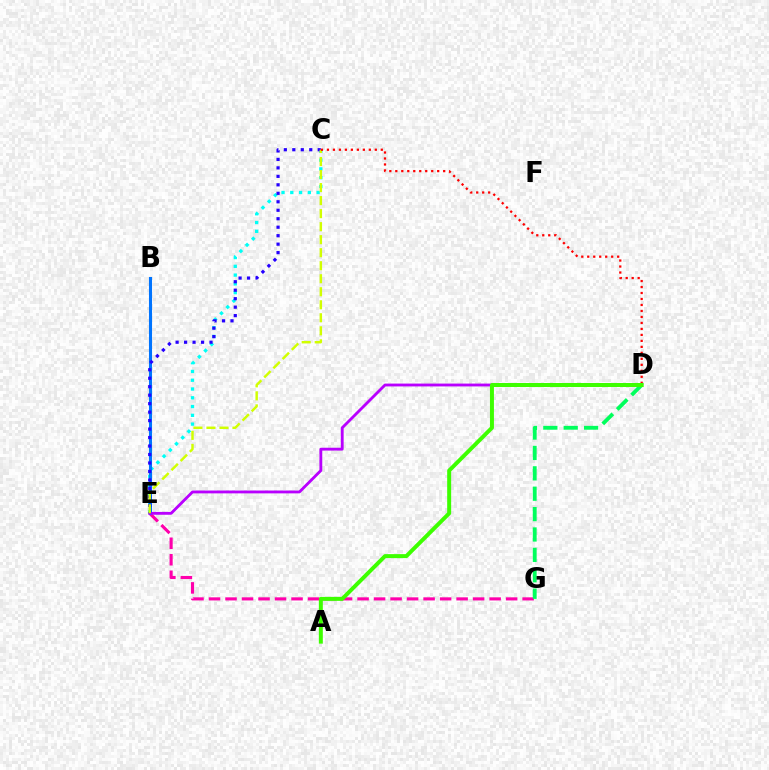{('B', 'E'): [{'color': '#ff9400', 'line_style': 'dashed', 'thickness': 1.8}, {'color': '#0074ff', 'line_style': 'solid', 'thickness': 2.22}], ('E', 'G'): [{'color': '#ff00ac', 'line_style': 'dashed', 'thickness': 2.24}], ('C', 'E'): [{'color': '#00fff6', 'line_style': 'dotted', 'thickness': 2.38}, {'color': '#2500ff', 'line_style': 'dotted', 'thickness': 2.3}, {'color': '#d1ff00', 'line_style': 'dashed', 'thickness': 1.77}], ('D', 'E'): [{'color': '#b900ff', 'line_style': 'solid', 'thickness': 2.05}], ('D', 'G'): [{'color': '#00ff5c', 'line_style': 'dashed', 'thickness': 2.77}], ('C', 'D'): [{'color': '#ff0000', 'line_style': 'dotted', 'thickness': 1.63}], ('A', 'D'): [{'color': '#3dff00', 'line_style': 'solid', 'thickness': 2.86}]}